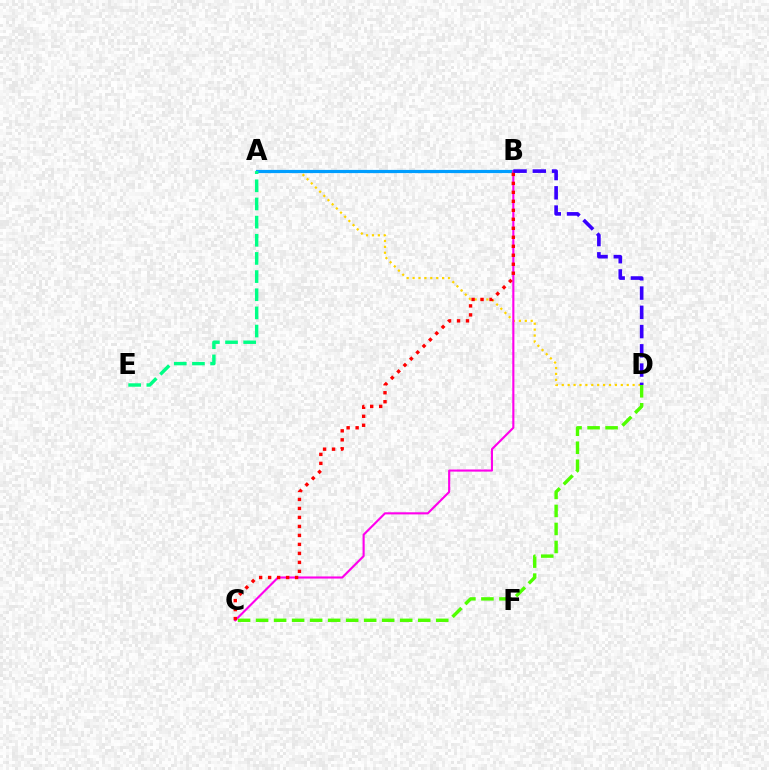{('A', 'D'): [{'color': '#ffd500', 'line_style': 'dotted', 'thickness': 1.6}], ('C', 'D'): [{'color': '#4fff00', 'line_style': 'dashed', 'thickness': 2.45}], ('A', 'B'): [{'color': '#009eff', 'line_style': 'solid', 'thickness': 2.29}], ('B', 'C'): [{'color': '#ff00ed', 'line_style': 'solid', 'thickness': 1.53}, {'color': '#ff0000', 'line_style': 'dotted', 'thickness': 2.44}], ('B', 'D'): [{'color': '#3700ff', 'line_style': 'dashed', 'thickness': 2.62}], ('A', 'E'): [{'color': '#00ff86', 'line_style': 'dashed', 'thickness': 2.47}]}